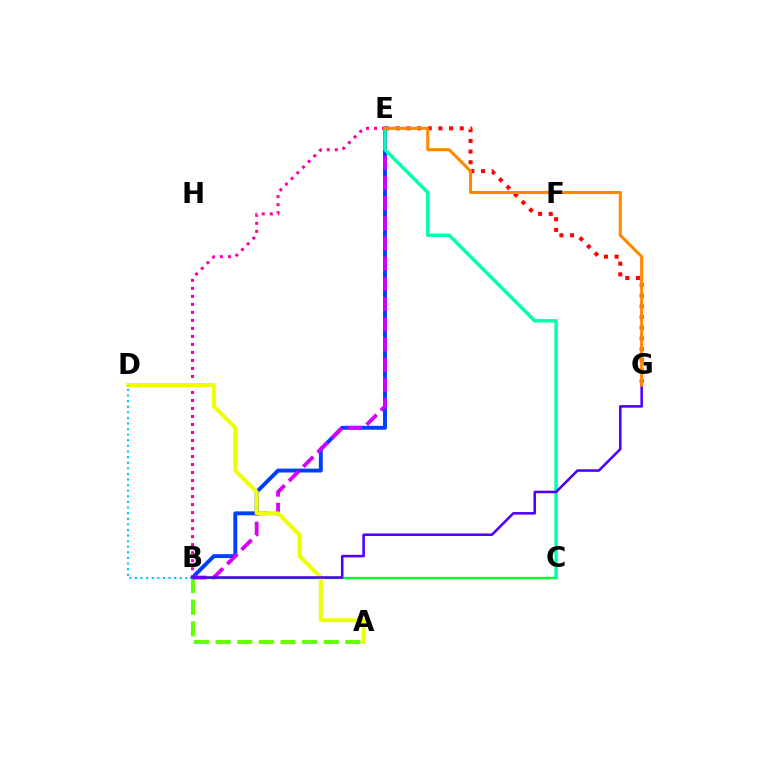{('E', 'G'): [{'color': '#ff0000', 'line_style': 'dotted', 'thickness': 2.9}, {'color': '#ff8800', 'line_style': 'solid', 'thickness': 2.2}], ('B', 'E'): [{'color': '#003fff', 'line_style': 'solid', 'thickness': 2.81}, {'color': '#d600ff', 'line_style': 'dashed', 'thickness': 2.74}, {'color': '#ff00a0', 'line_style': 'dotted', 'thickness': 2.18}], ('B', 'C'): [{'color': '#00ff27', 'line_style': 'solid', 'thickness': 1.68}], ('A', 'B'): [{'color': '#66ff00', 'line_style': 'dashed', 'thickness': 2.94}], ('A', 'D'): [{'color': '#eeff00', 'line_style': 'solid', 'thickness': 2.87}], ('B', 'D'): [{'color': '#00c7ff', 'line_style': 'dotted', 'thickness': 1.52}], ('C', 'E'): [{'color': '#00ffaf', 'line_style': 'solid', 'thickness': 2.48}], ('B', 'G'): [{'color': '#4f00ff', 'line_style': 'solid', 'thickness': 1.85}]}